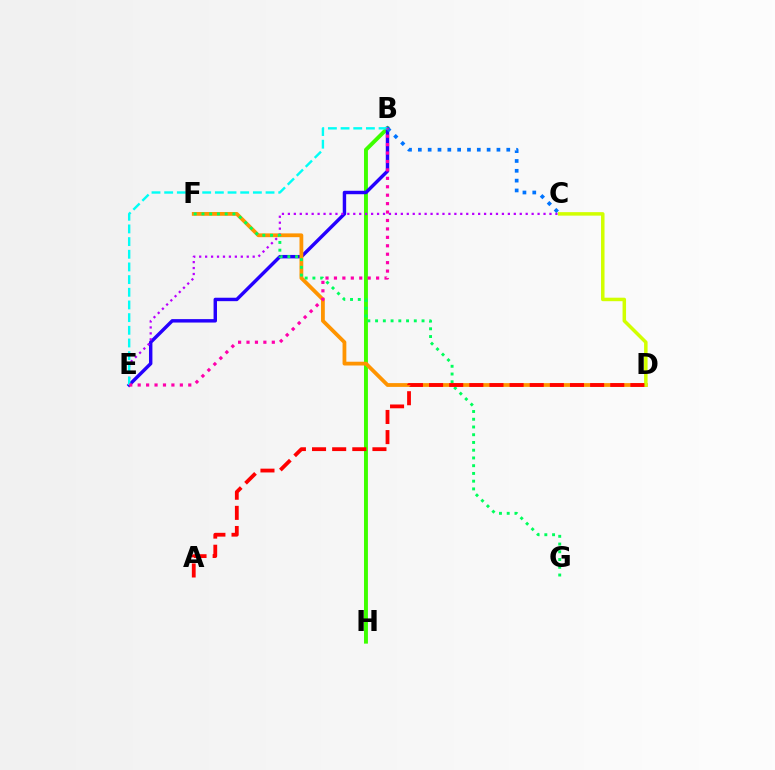{('B', 'H'): [{'color': '#3dff00', 'line_style': 'solid', 'thickness': 2.81}], ('B', 'E'): [{'color': '#2500ff', 'line_style': 'solid', 'thickness': 2.47}, {'color': '#00fff6', 'line_style': 'dashed', 'thickness': 1.72}, {'color': '#ff00ac', 'line_style': 'dotted', 'thickness': 2.29}], ('D', 'F'): [{'color': '#ff9400', 'line_style': 'solid', 'thickness': 2.73}], ('B', 'C'): [{'color': '#0074ff', 'line_style': 'dotted', 'thickness': 2.67}], ('C', 'E'): [{'color': '#b900ff', 'line_style': 'dotted', 'thickness': 1.62}], ('F', 'G'): [{'color': '#00ff5c', 'line_style': 'dotted', 'thickness': 2.1}], ('C', 'D'): [{'color': '#d1ff00', 'line_style': 'solid', 'thickness': 2.52}], ('A', 'D'): [{'color': '#ff0000', 'line_style': 'dashed', 'thickness': 2.74}]}